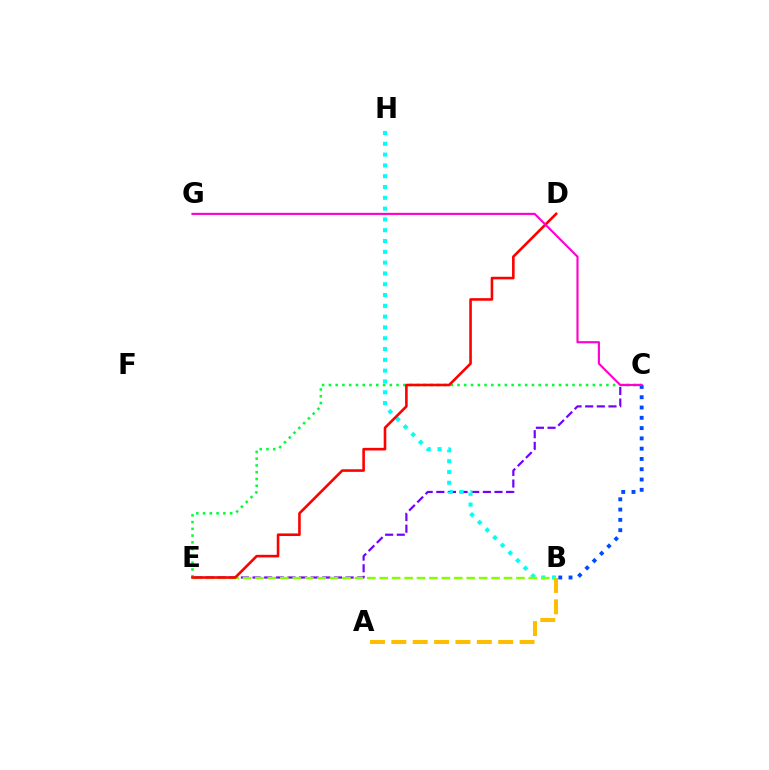{('C', 'E'): [{'color': '#7200ff', 'line_style': 'dashed', 'thickness': 1.58}, {'color': '#00ff39', 'line_style': 'dotted', 'thickness': 1.84}], ('A', 'B'): [{'color': '#ffbd00', 'line_style': 'dashed', 'thickness': 2.9}], ('B', 'C'): [{'color': '#004bff', 'line_style': 'dotted', 'thickness': 2.8}], ('B', 'H'): [{'color': '#00fff6', 'line_style': 'dotted', 'thickness': 2.93}], ('B', 'E'): [{'color': '#84ff00', 'line_style': 'dashed', 'thickness': 1.69}], ('D', 'E'): [{'color': '#ff0000', 'line_style': 'solid', 'thickness': 1.87}], ('C', 'G'): [{'color': '#ff00cf', 'line_style': 'solid', 'thickness': 1.54}]}